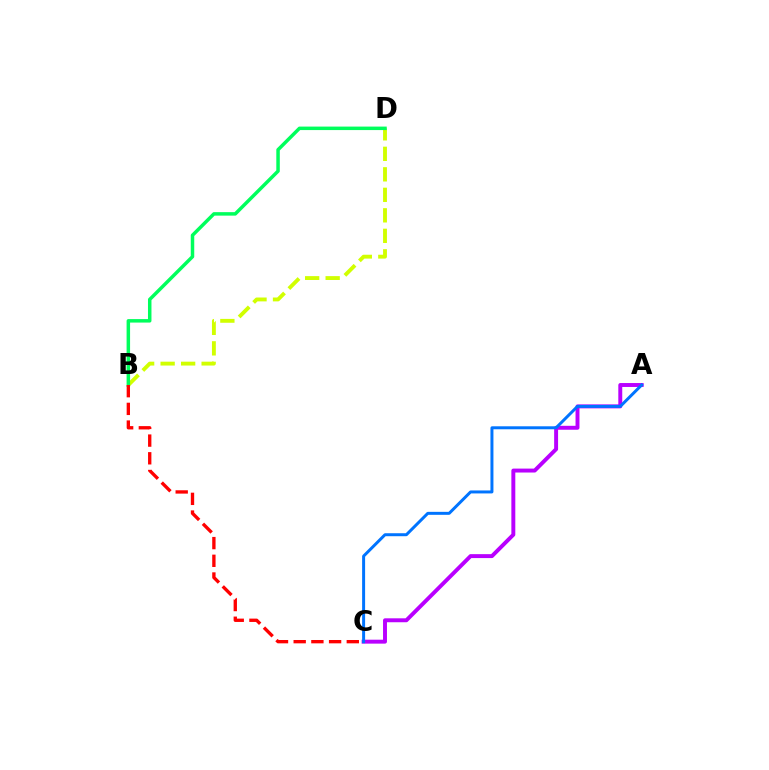{('B', 'D'): [{'color': '#d1ff00', 'line_style': 'dashed', 'thickness': 2.79}, {'color': '#00ff5c', 'line_style': 'solid', 'thickness': 2.51}], ('A', 'C'): [{'color': '#b900ff', 'line_style': 'solid', 'thickness': 2.83}, {'color': '#0074ff', 'line_style': 'solid', 'thickness': 2.15}], ('B', 'C'): [{'color': '#ff0000', 'line_style': 'dashed', 'thickness': 2.4}]}